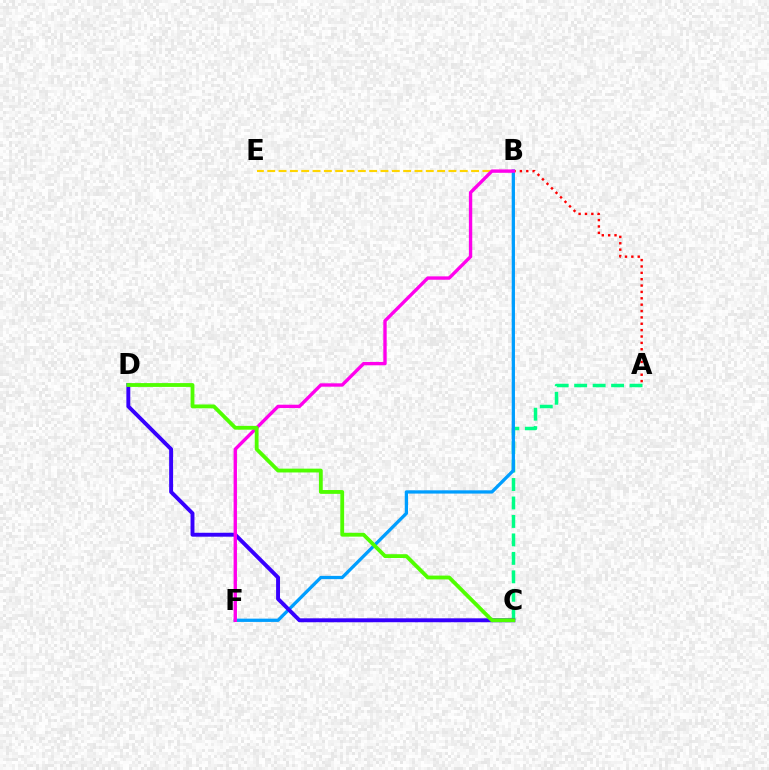{('A', 'B'): [{'color': '#ff0000', 'line_style': 'dotted', 'thickness': 1.73}], ('B', 'E'): [{'color': '#ffd500', 'line_style': 'dashed', 'thickness': 1.54}], ('A', 'C'): [{'color': '#00ff86', 'line_style': 'dashed', 'thickness': 2.51}], ('B', 'F'): [{'color': '#009eff', 'line_style': 'solid', 'thickness': 2.36}, {'color': '#ff00ed', 'line_style': 'solid', 'thickness': 2.42}], ('C', 'D'): [{'color': '#3700ff', 'line_style': 'solid', 'thickness': 2.82}, {'color': '#4fff00', 'line_style': 'solid', 'thickness': 2.75}]}